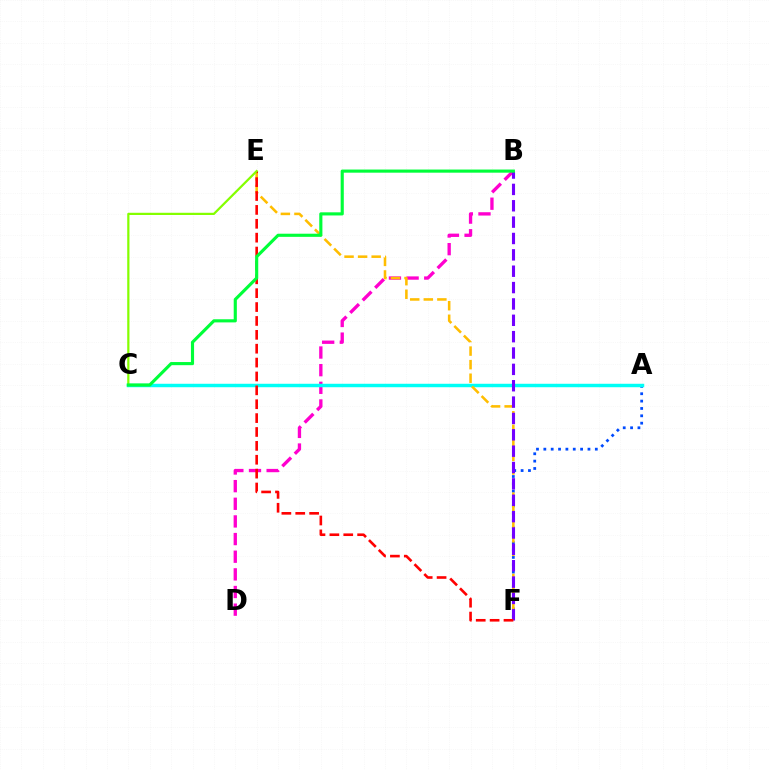{('A', 'F'): [{'color': '#004bff', 'line_style': 'dotted', 'thickness': 2.0}], ('B', 'D'): [{'color': '#ff00cf', 'line_style': 'dashed', 'thickness': 2.4}], ('A', 'C'): [{'color': '#00fff6', 'line_style': 'solid', 'thickness': 2.49}], ('E', 'F'): [{'color': '#ffbd00', 'line_style': 'dashed', 'thickness': 1.84}, {'color': '#ff0000', 'line_style': 'dashed', 'thickness': 1.89}], ('B', 'F'): [{'color': '#7200ff', 'line_style': 'dashed', 'thickness': 2.22}], ('C', 'E'): [{'color': '#84ff00', 'line_style': 'solid', 'thickness': 1.6}], ('B', 'C'): [{'color': '#00ff39', 'line_style': 'solid', 'thickness': 2.26}]}